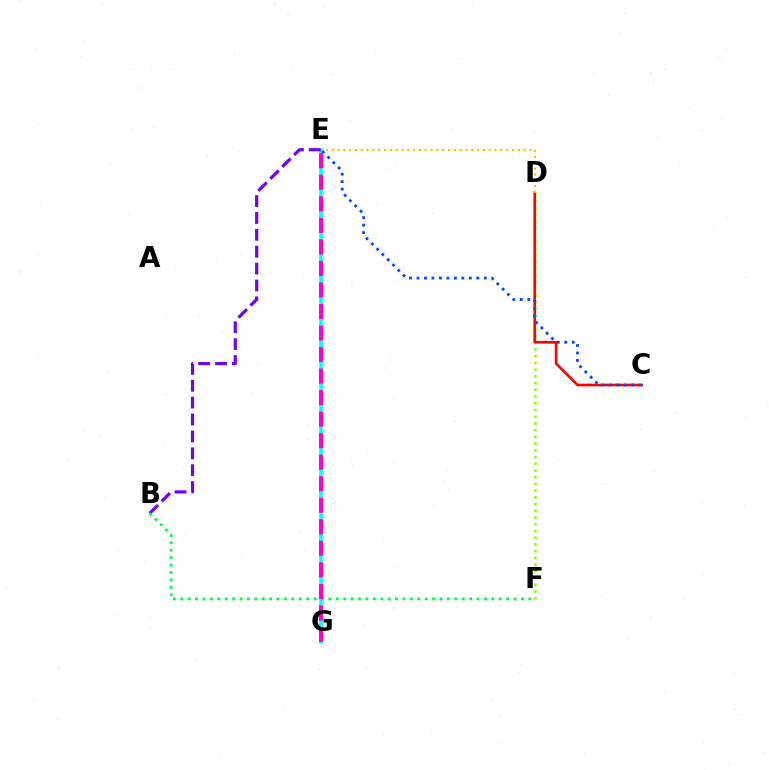{('D', 'F'): [{'color': '#84ff00', 'line_style': 'dotted', 'thickness': 1.83}], ('C', 'D'): [{'color': '#ff0000', 'line_style': 'solid', 'thickness': 1.9}], ('E', 'G'): [{'color': '#00fff6', 'line_style': 'solid', 'thickness': 2.6}, {'color': '#ff00cf', 'line_style': 'dashed', 'thickness': 2.93}], ('B', 'E'): [{'color': '#7200ff', 'line_style': 'dashed', 'thickness': 2.29}], ('B', 'F'): [{'color': '#00ff39', 'line_style': 'dotted', 'thickness': 2.01}], ('C', 'E'): [{'color': '#004bff', 'line_style': 'dotted', 'thickness': 2.03}], ('D', 'E'): [{'color': '#ffbd00', 'line_style': 'dotted', 'thickness': 1.58}]}